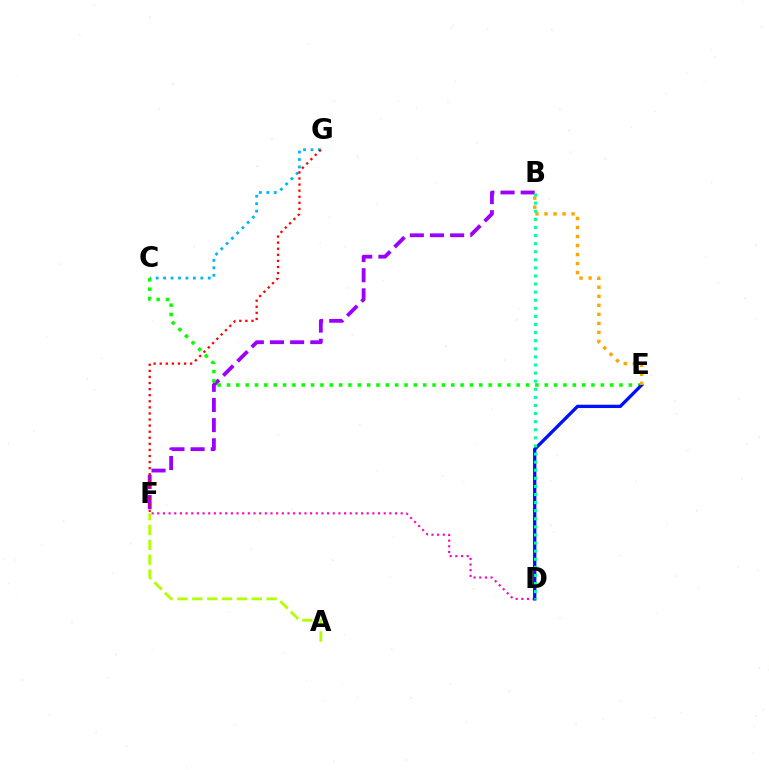{('B', 'F'): [{'color': '#9b00ff', 'line_style': 'dashed', 'thickness': 2.74}], ('D', 'F'): [{'color': '#ff00bd', 'line_style': 'dotted', 'thickness': 1.54}], ('C', 'G'): [{'color': '#00b5ff', 'line_style': 'dotted', 'thickness': 2.02}], ('C', 'E'): [{'color': '#08ff00', 'line_style': 'dotted', 'thickness': 2.54}], ('F', 'G'): [{'color': '#ff0000', 'line_style': 'dotted', 'thickness': 1.65}], ('A', 'F'): [{'color': '#b3ff00', 'line_style': 'dashed', 'thickness': 2.02}], ('D', 'E'): [{'color': '#0010ff', 'line_style': 'solid', 'thickness': 2.38}], ('B', 'E'): [{'color': '#ffa500', 'line_style': 'dotted', 'thickness': 2.45}], ('B', 'D'): [{'color': '#00ff9d', 'line_style': 'dotted', 'thickness': 2.2}]}